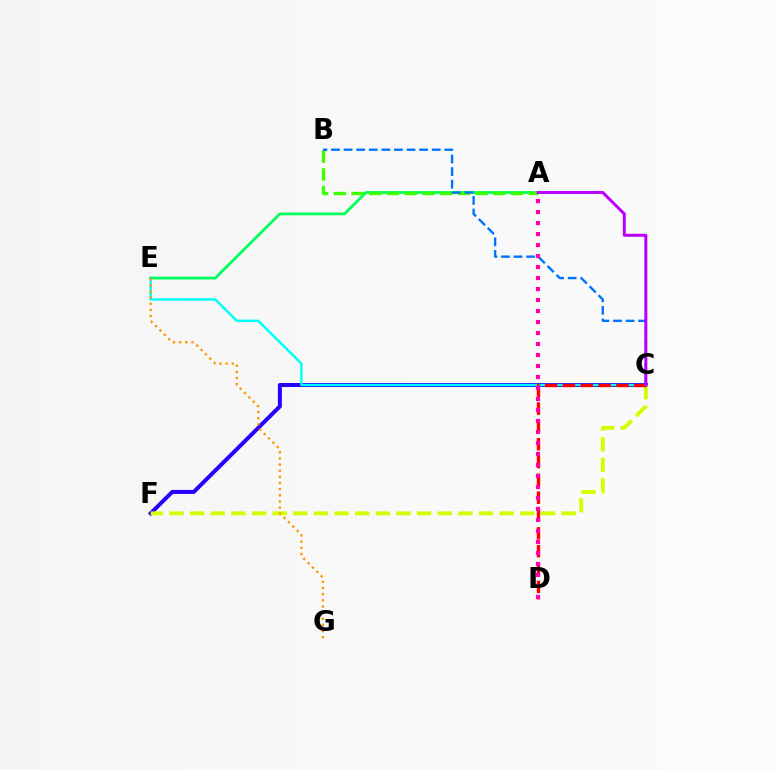{('C', 'F'): [{'color': '#2500ff', 'line_style': 'solid', 'thickness': 2.88}, {'color': '#d1ff00', 'line_style': 'dashed', 'thickness': 2.8}], ('C', 'E'): [{'color': '#00fff6', 'line_style': 'solid', 'thickness': 1.76}], ('A', 'E'): [{'color': '#00ff5c', 'line_style': 'solid', 'thickness': 2.02}], ('C', 'D'): [{'color': '#ff0000', 'line_style': 'dashed', 'thickness': 2.42}], ('A', 'B'): [{'color': '#3dff00', 'line_style': 'dashed', 'thickness': 2.41}], ('B', 'C'): [{'color': '#0074ff', 'line_style': 'dashed', 'thickness': 1.71}], ('A', 'D'): [{'color': '#ff00ac', 'line_style': 'dotted', 'thickness': 2.99}], ('A', 'C'): [{'color': '#b900ff', 'line_style': 'solid', 'thickness': 2.17}], ('E', 'G'): [{'color': '#ff9400', 'line_style': 'dotted', 'thickness': 1.67}]}